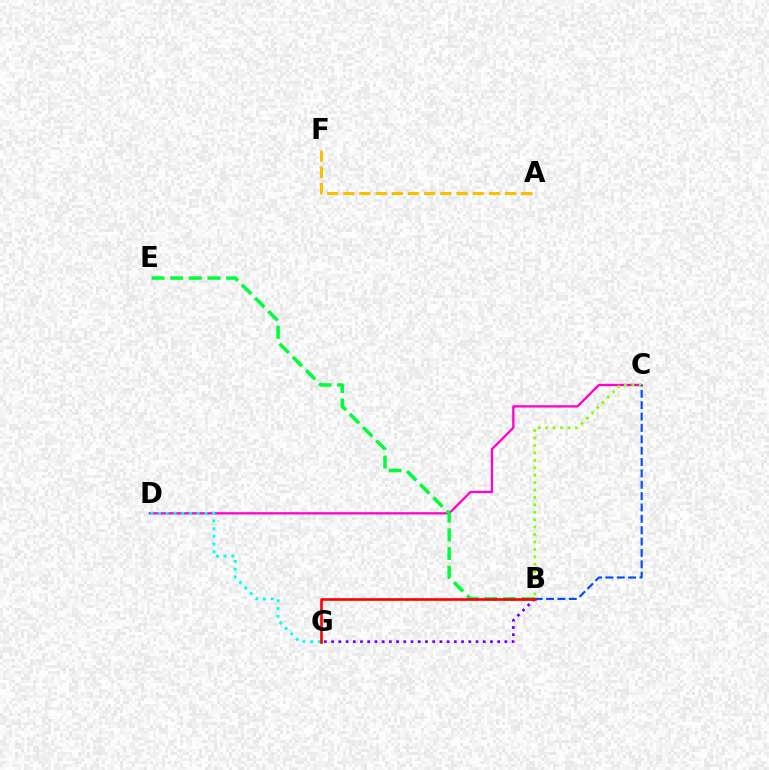{('C', 'D'): [{'color': '#ff00cf', 'line_style': 'solid', 'thickness': 1.65}], ('B', 'C'): [{'color': '#84ff00', 'line_style': 'dotted', 'thickness': 2.02}, {'color': '#004bff', 'line_style': 'dashed', 'thickness': 1.54}], ('B', 'E'): [{'color': '#00ff39', 'line_style': 'dashed', 'thickness': 2.53}], ('B', 'G'): [{'color': '#7200ff', 'line_style': 'dotted', 'thickness': 1.96}, {'color': '#ff0000', 'line_style': 'solid', 'thickness': 1.9}], ('D', 'G'): [{'color': '#00fff6', 'line_style': 'dotted', 'thickness': 2.1}], ('A', 'F'): [{'color': '#ffbd00', 'line_style': 'dashed', 'thickness': 2.2}]}